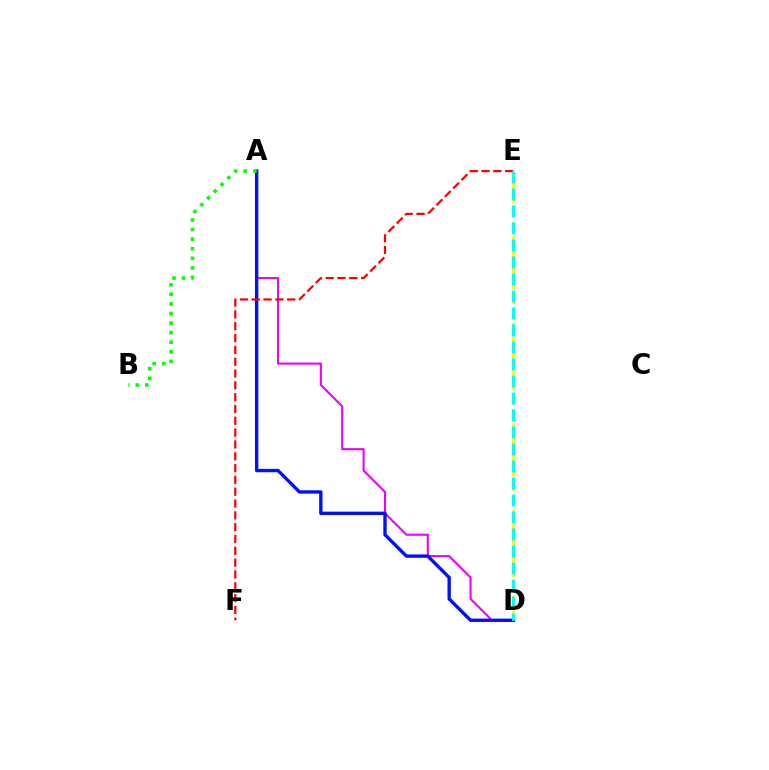{('A', 'D'): [{'color': '#ee00ff', 'line_style': 'solid', 'thickness': 1.52}, {'color': '#0010ff', 'line_style': 'solid', 'thickness': 2.42}], ('E', 'F'): [{'color': '#ff0000', 'line_style': 'dashed', 'thickness': 1.61}], ('D', 'E'): [{'color': '#fcf500', 'line_style': 'dashed', 'thickness': 1.95}, {'color': '#00fff6', 'line_style': 'dashed', 'thickness': 2.31}], ('A', 'B'): [{'color': '#08ff00', 'line_style': 'dotted', 'thickness': 2.6}]}